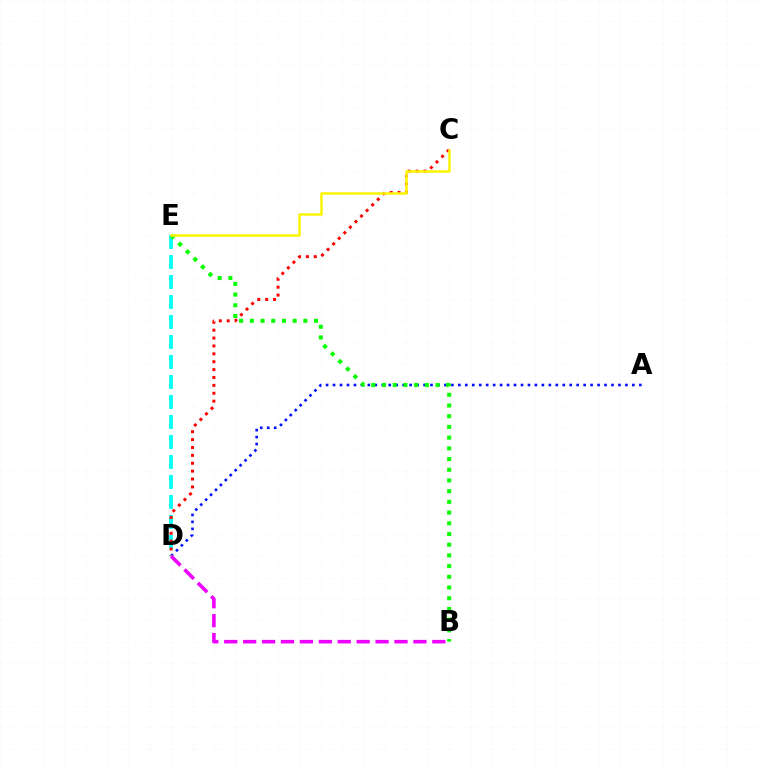{('A', 'D'): [{'color': '#0010ff', 'line_style': 'dotted', 'thickness': 1.89}], ('D', 'E'): [{'color': '#00fff6', 'line_style': 'dashed', 'thickness': 2.72}], ('C', 'D'): [{'color': '#ff0000', 'line_style': 'dotted', 'thickness': 2.14}], ('B', 'E'): [{'color': '#08ff00', 'line_style': 'dotted', 'thickness': 2.91}], ('C', 'E'): [{'color': '#fcf500', 'line_style': 'solid', 'thickness': 1.81}], ('B', 'D'): [{'color': '#ee00ff', 'line_style': 'dashed', 'thickness': 2.57}]}